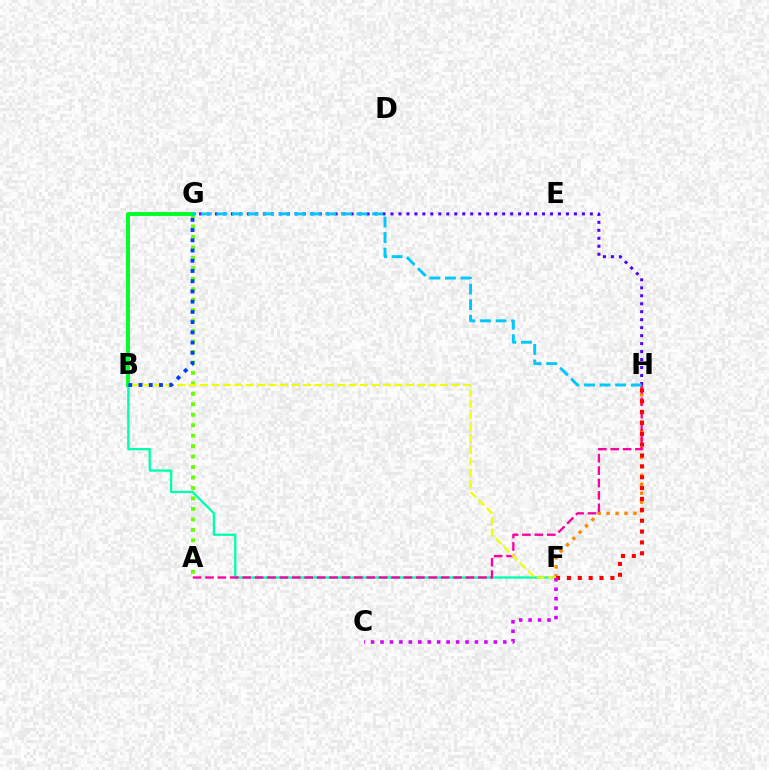{('A', 'G'): [{'color': '#66ff00', 'line_style': 'dotted', 'thickness': 2.84}], ('B', 'F'): [{'color': '#00ffaf', 'line_style': 'solid', 'thickness': 1.67}, {'color': '#eeff00', 'line_style': 'dashed', 'thickness': 1.55}], ('G', 'H'): [{'color': '#4f00ff', 'line_style': 'dotted', 'thickness': 2.17}, {'color': '#00c7ff', 'line_style': 'dashed', 'thickness': 2.11}], ('B', 'G'): [{'color': '#00ff27', 'line_style': 'solid', 'thickness': 2.79}, {'color': '#003fff', 'line_style': 'dotted', 'thickness': 2.78}], ('F', 'H'): [{'color': '#ff8800', 'line_style': 'dotted', 'thickness': 2.43}, {'color': '#ff0000', 'line_style': 'dotted', 'thickness': 2.95}], ('A', 'H'): [{'color': '#ff00a0', 'line_style': 'dashed', 'thickness': 1.69}], ('C', 'F'): [{'color': '#d600ff', 'line_style': 'dotted', 'thickness': 2.57}]}